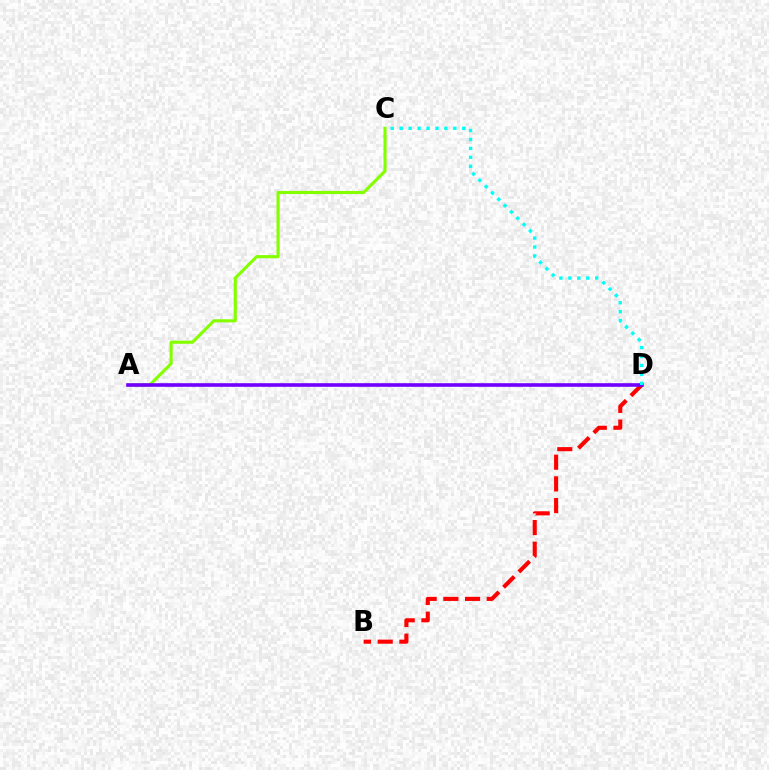{('B', 'D'): [{'color': '#ff0000', 'line_style': 'dashed', 'thickness': 2.95}], ('A', 'C'): [{'color': '#84ff00', 'line_style': 'solid', 'thickness': 2.24}], ('A', 'D'): [{'color': '#7200ff', 'line_style': 'solid', 'thickness': 2.6}], ('C', 'D'): [{'color': '#00fff6', 'line_style': 'dotted', 'thickness': 2.43}]}